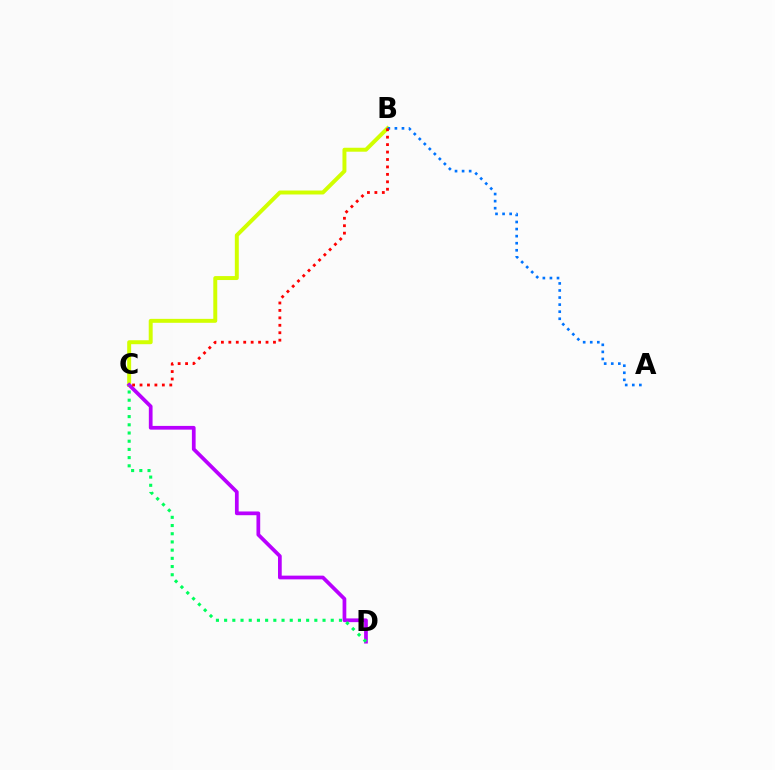{('B', 'C'): [{'color': '#d1ff00', 'line_style': 'solid', 'thickness': 2.84}, {'color': '#ff0000', 'line_style': 'dotted', 'thickness': 2.02}], ('A', 'B'): [{'color': '#0074ff', 'line_style': 'dotted', 'thickness': 1.92}], ('C', 'D'): [{'color': '#b900ff', 'line_style': 'solid', 'thickness': 2.68}, {'color': '#00ff5c', 'line_style': 'dotted', 'thickness': 2.23}]}